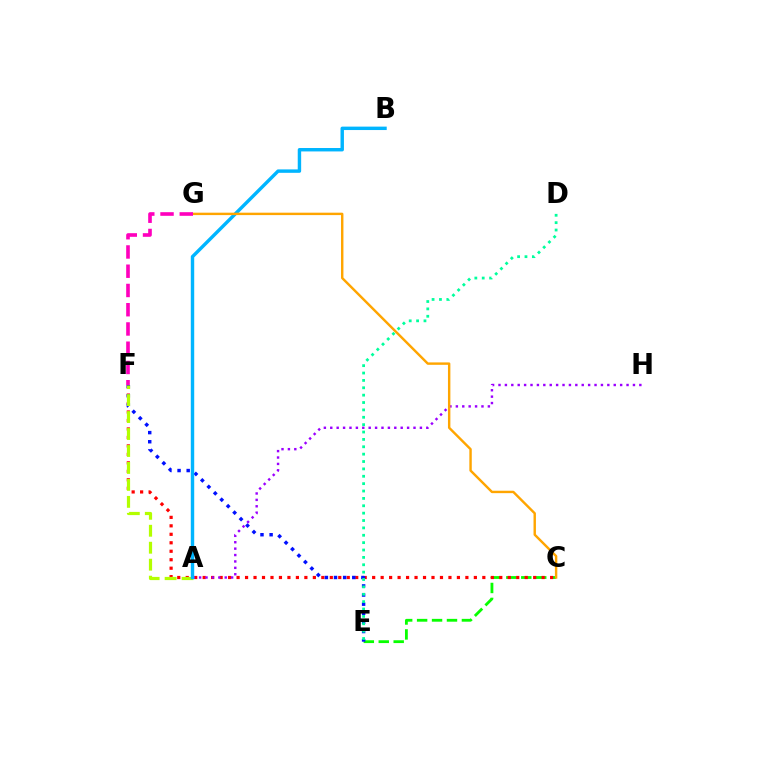{('C', 'E'): [{'color': '#08ff00', 'line_style': 'dashed', 'thickness': 2.03}], ('C', 'F'): [{'color': '#ff0000', 'line_style': 'dotted', 'thickness': 2.3}], ('E', 'F'): [{'color': '#0010ff', 'line_style': 'dotted', 'thickness': 2.48}], ('A', 'H'): [{'color': '#9b00ff', 'line_style': 'dotted', 'thickness': 1.74}], ('A', 'F'): [{'color': '#b3ff00', 'line_style': 'dashed', 'thickness': 2.3}], ('A', 'B'): [{'color': '#00b5ff', 'line_style': 'solid', 'thickness': 2.46}], ('C', 'G'): [{'color': '#ffa500', 'line_style': 'solid', 'thickness': 1.74}], ('D', 'E'): [{'color': '#00ff9d', 'line_style': 'dotted', 'thickness': 2.0}], ('F', 'G'): [{'color': '#ff00bd', 'line_style': 'dashed', 'thickness': 2.62}]}